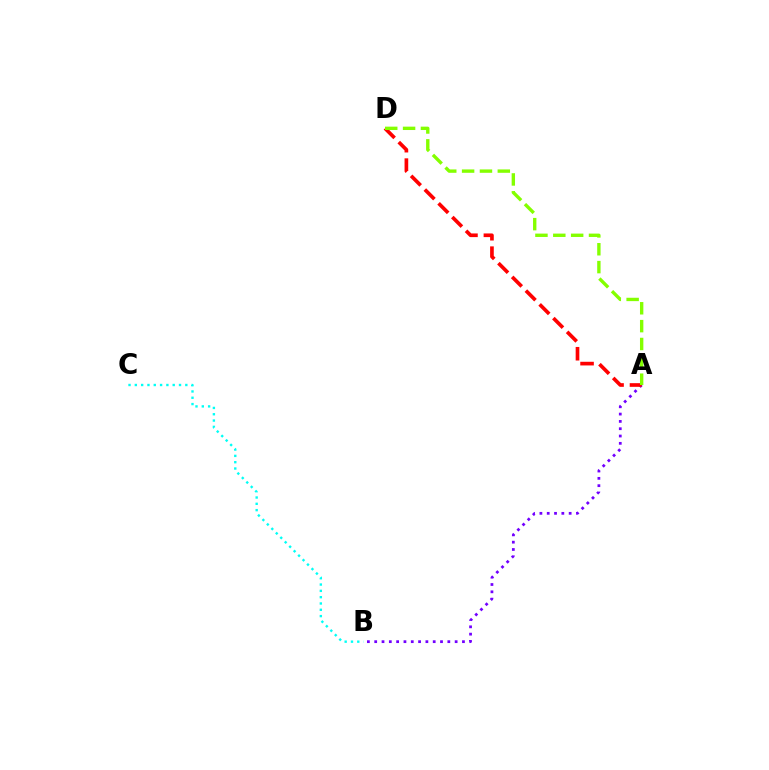{('A', 'B'): [{'color': '#7200ff', 'line_style': 'dotted', 'thickness': 1.99}], ('A', 'D'): [{'color': '#ff0000', 'line_style': 'dashed', 'thickness': 2.64}, {'color': '#84ff00', 'line_style': 'dashed', 'thickness': 2.43}], ('B', 'C'): [{'color': '#00fff6', 'line_style': 'dotted', 'thickness': 1.71}]}